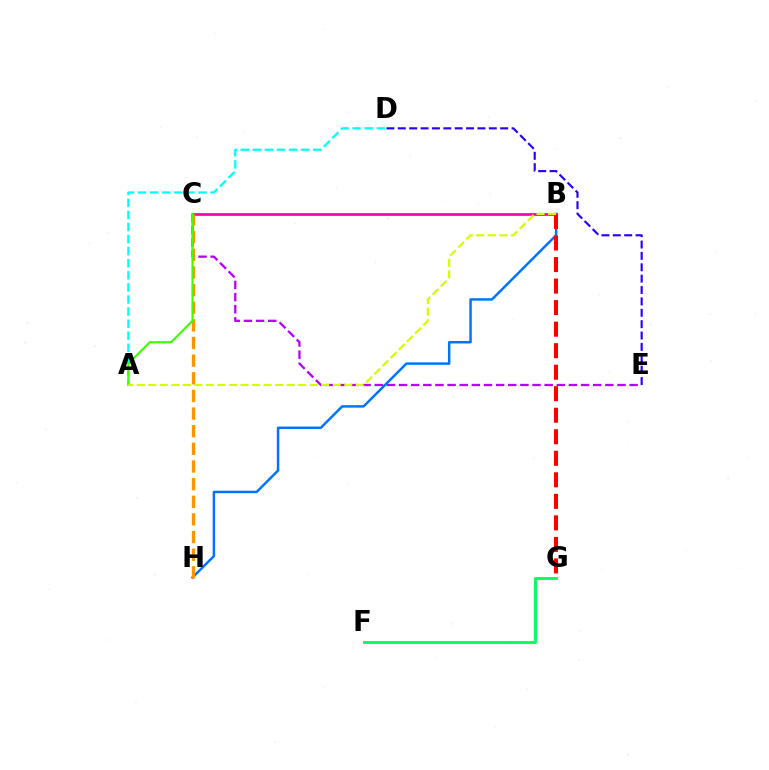{('C', 'E'): [{'color': '#b900ff', 'line_style': 'dashed', 'thickness': 1.65}], ('B', 'C'): [{'color': '#ff00ac', 'line_style': 'solid', 'thickness': 1.95}], ('B', 'H'): [{'color': '#0074ff', 'line_style': 'solid', 'thickness': 1.79}], ('C', 'H'): [{'color': '#ff9400', 'line_style': 'dashed', 'thickness': 2.4}], ('A', 'D'): [{'color': '#00fff6', 'line_style': 'dashed', 'thickness': 1.64}], ('B', 'G'): [{'color': '#ff0000', 'line_style': 'dashed', 'thickness': 2.92}], ('A', 'C'): [{'color': '#3dff00', 'line_style': 'solid', 'thickness': 1.52}], ('A', 'B'): [{'color': '#d1ff00', 'line_style': 'dashed', 'thickness': 1.57}], ('F', 'G'): [{'color': '#00ff5c', 'line_style': 'solid', 'thickness': 2.09}], ('D', 'E'): [{'color': '#2500ff', 'line_style': 'dashed', 'thickness': 1.55}]}